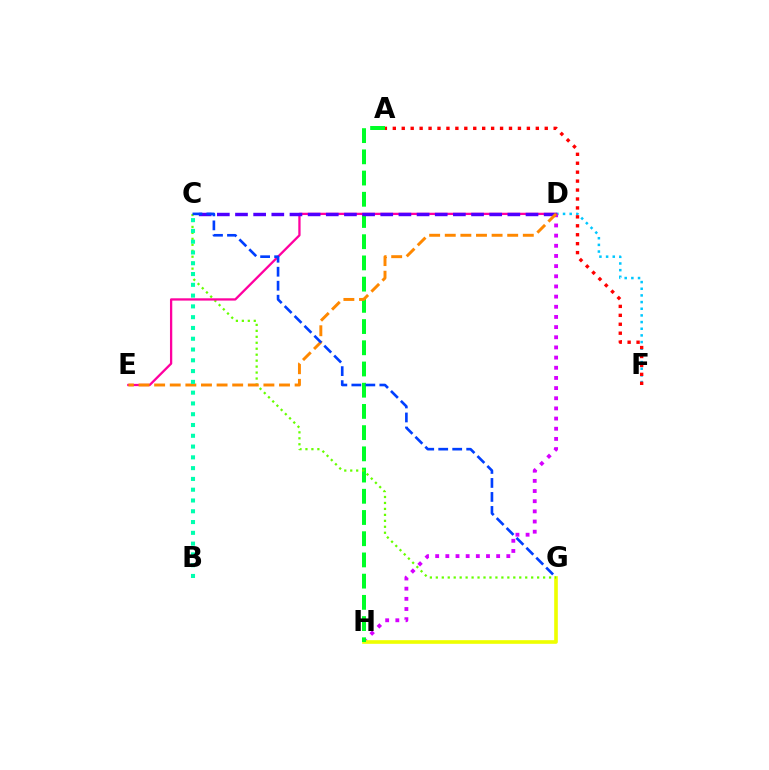{('D', 'F'): [{'color': '#00c7ff', 'line_style': 'dotted', 'thickness': 1.81}], ('D', 'H'): [{'color': '#d600ff', 'line_style': 'dotted', 'thickness': 2.76}], ('G', 'H'): [{'color': '#eeff00', 'line_style': 'solid', 'thickness': 2.62}], ('A', 'H'): [{'color': '#00ff27', 'line_style': 'dashed', 'thickness': 2.88}], ('C', 'G'): [{'color': '#66ff00', 'line_style': 'dotted', 'thickness': 1.62}, {'color': '#003fff', 'line_style': 'dashed', 'thickness': 1.9}], ('D', 'E'): [{'color': '#ff00a0', 'line_style': 'solid', 'thickness': 1.65}, {'color': '#ff8800', 'line_style': 'dashed', 'thickness': 2.12}], ('C', 'D'): [{'color': '#4f00ff', 'line_style': 'dashed', 'thickness': 2.47}], ('B', 'C'): [{'color': '#00ffaf', 'line_style': 'dotted', 'thickness': 2.93}], ('A', 'F'): [{'color': '#ff0000', 'line_style': 'dotted', 'thickness': 2.43}]}